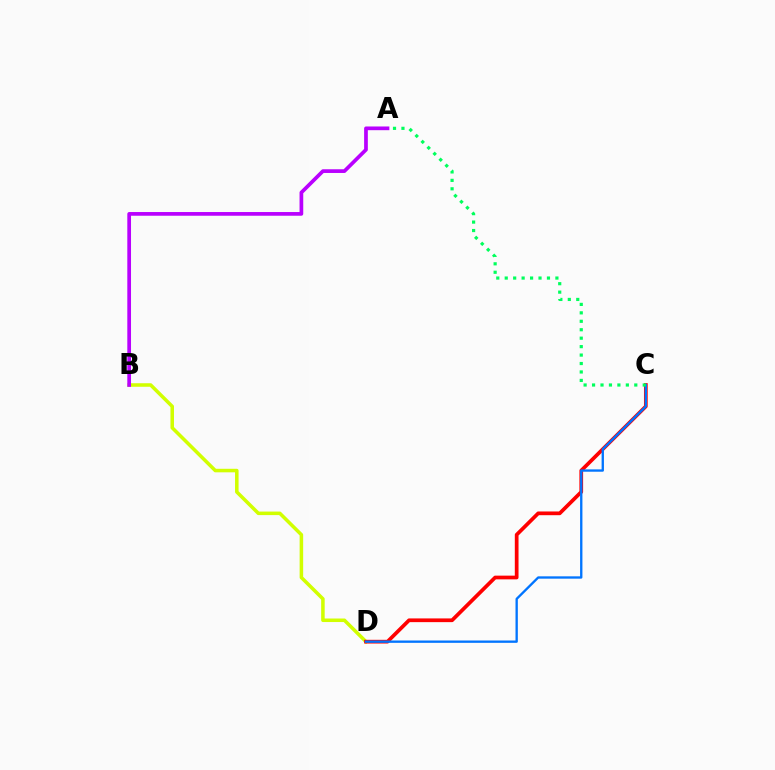{('B', 'D'): [{'color': '#d1ff00', 'line_style': 'solid', 'thickness': 2.54}], ('C', 'D'): [{'color': '#ff0000', 'line_style': 'solid', 'thickness': 2.68}, {'color': '#0074ff', 'line_style': 'solid', 'thickness': 1.68}], ('A', 'C'): [{'color': '#00ff5c', 'line_style': 'dotted', 'thickness': 2.29}], ('A', 'B'): [{'color': '#b900ff', 'line_style': 'solid', 'thickness': 2.67}]}